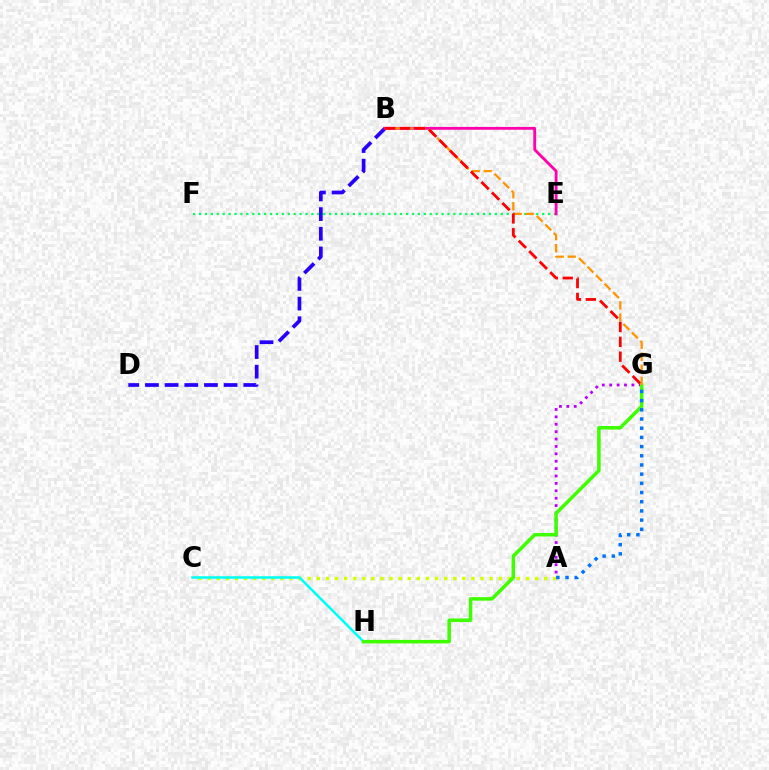{('E', 'F'): [{'color': '#00ff5c', 'line_style': 'dotted', 'thickness': 1.61}], ('A', 'C'): [{'color': '#d1ff00', 'line_style': 'dotted', 'thickness': 2.47}], ('B', 'D'): [{'color': '#2500ff', 'line_style': 'dashed', 'thickness': 2.67}], ('A', 'G'): [{'color': '#b900ff', 'line_style': 'dotted', 'thickness': 2.01}, {'color': '#0074ff', 'line_style': 'dotted', 'thickness': 2.5}], ('C', 'H'): [{'color': '#00fff6', 'line_style': 'solid', 'thickness': 1.83}], ('G', 'H'): [{'color': '#3dff00', 'line_style': 'solid', 'thickness': 2.54}], ('B', 'E'): [{'color': '#ff00ac', 'line_style': 'solid', 'thickness': 2.05}], ('B', 'G'): [{'color': '#ff9400', 'line_style': 'dashed', 'thickness': 1.64}, {'color': '#ff0000', 'line_style': 'dashed', 'thickness': 2.01}]}